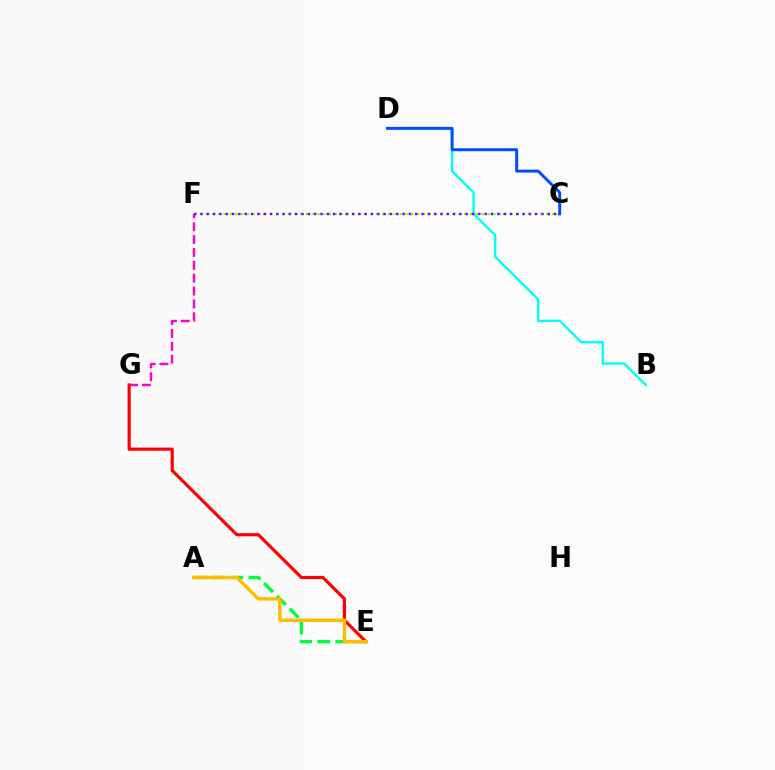{('C', 'F'): [{'color': '#84ff00', 'line_style': 'dotted', 'thickness': 1.59}, {'color': '#7200ff', 'line_style': 'dotted', 'thickness': 1.72}], ('A', 'E'): [{'color': '#00ff39', 'line_style': 'dashed', 'thickness': 2.44}, {'color': '#ffbd00', 'line_style': 'solid', 'thickness': 2.46}], ('F', 'G'): [{'color': '#ff00cf', 'line_style': 'dashed', 'thickness': 1.75}], ('B', 'D'): [{'color': '#00fff6', 'line_style': 'solid', 'thickness': 1.7}], ('E', 'G'): [{'color': '#ff0000', 'line_style': 'solid', 'thickness': 2.28}], ('C', 'D'): [{'color': '#004bff', 'line_style': 'solid', 'thickness': 2.11}]}